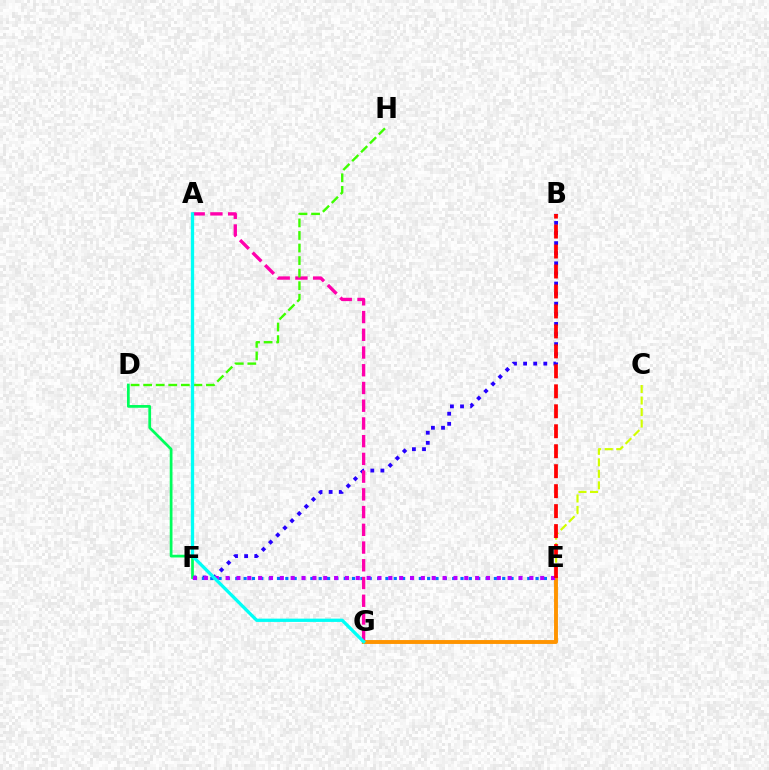{('B', 'F'): [{'color': '#2500ff', 'line_style': 'dotted', 'thickness': 2.74}], ('C', 'E'): [{'color': '#d1ff00', 'line_style': 'dashed', 'thickness': 1.56}], ('E', 'F'): [{'color': '#0074ff', 'line_style': 'dotted', 'thickness': 2.27}, {'color': '#b900ff', 'line_style': 'dotted', 'thickness': 2.95}], ('A', 'G'): [{'color': '#ff00ac', 'line_style': 'dashed', 'thickness': 2.41}, {'color': '#00fff6', 'line_style': 'solid', 'thickness': 2.37}], ('E', 'G'): [{'color': '#ff9400', 'line_style': 'solid', 'thickness': 2.81}], ('D', 'F'): [{'color': '#00ff5c', 'line_style': 'solid', 'thickness': 1.97}], ('D', 'H'): [{'color': '#3dff00', 'line_style': 'dashed', 'thickness': 1.71}], ('B', 'E'): [{'color': '#ff0000', 'line_style': 'dashed', 'thickness': 2.71}]}